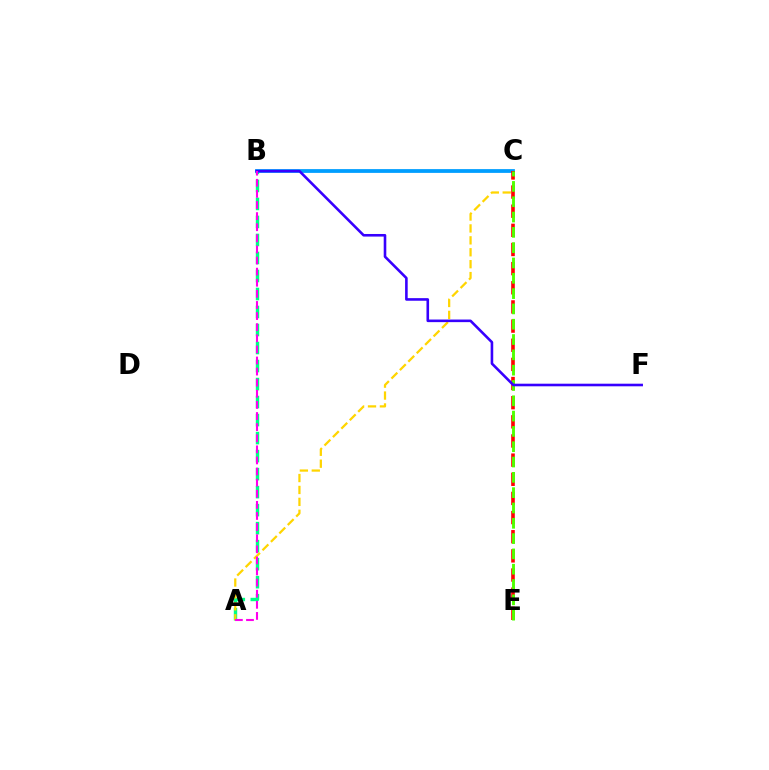{('A', 'B'): [{'color': '#00ff86', 'line_style': 'dashed', 'thickness': 2.45}, {'color': '#ff00ed', 'line_style': 'dashed', 'thickness': 1.51}], ('A', 'C'): [{'color': '#ffd500', 'line_style': 'dashed', 'thickness': 1.62}], ('B', 'C'): [{'color': '#009eff', 'line_style': 'solid', 'thickness': 2.72}], ('C', 'E'): [{'color': '#ff0000', 'line_style': 'dashed', 'thickness': 2.6}, {'color': '#4fff00', 'line_style': 'dashed', 'thickness': 2.08}], ('B', 'F'): [{'color': '#3700ff', 'line_style': 'solid', 'thickness': 1.87}]}